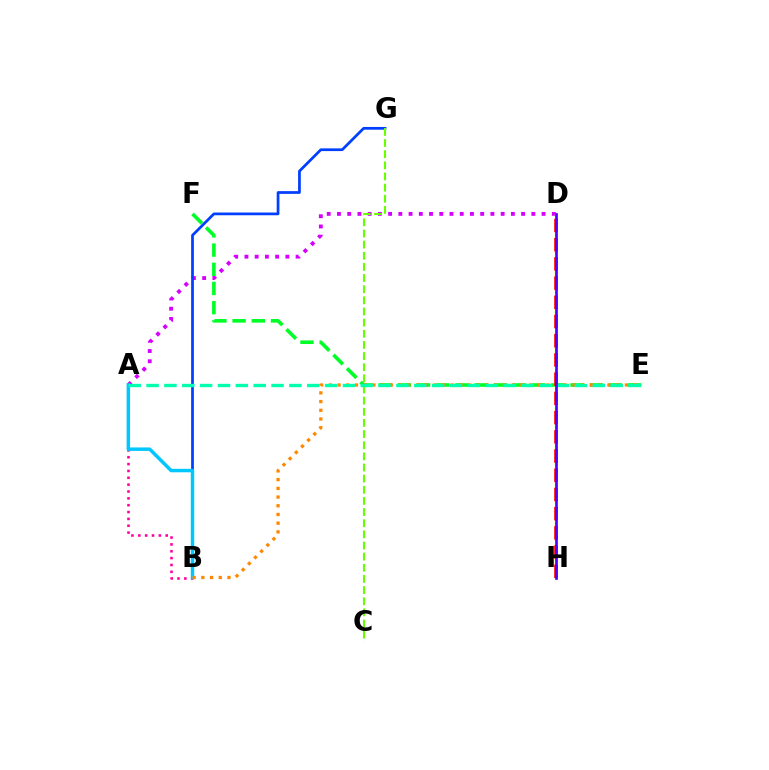{('A', 'D'): [{'color': '#d600ff', 'line_style': 'dotted', 'thickness': 2.78}], ('A', 'B'): [{'color': '#ff00a0', 'line_style': 'dotted', 'thickness': 1.86}, {'color': '#00c7ff', 'line_style': 'solid', 'thickness': 2.49}], ('E', 'F'): [{'color': '#00ff27', 'line_style': 'dashed', 'thickness': 2.61}], ('B', 'G'): [{'color': '#003fff', 'line_style': 'solid', 'thickness': 1.97}], ('D', 'H'): [{'color': '#eeff00', 'line_style': 'dashed', 'thickness': 1.69}, {'color': '#ff0000', 'line_style': 'dashed', 'thickness': 2.61}, {'color': '#4f00ff', 'line_style': 'solid', 'thickness': 1.93}], ('B', 'E'): [{'color': '#ff8800', 'line_style': 'dotted', 'thickness': 2.37}], ('C', 'G'): [{'color': '#66ff00', 'line_style': 'dashed', 'thickness': 1.51}], ('A', 'E'): [{'color': '#00ffaf', 'line_style': 'dashed', 'thickness': 2.42}]}